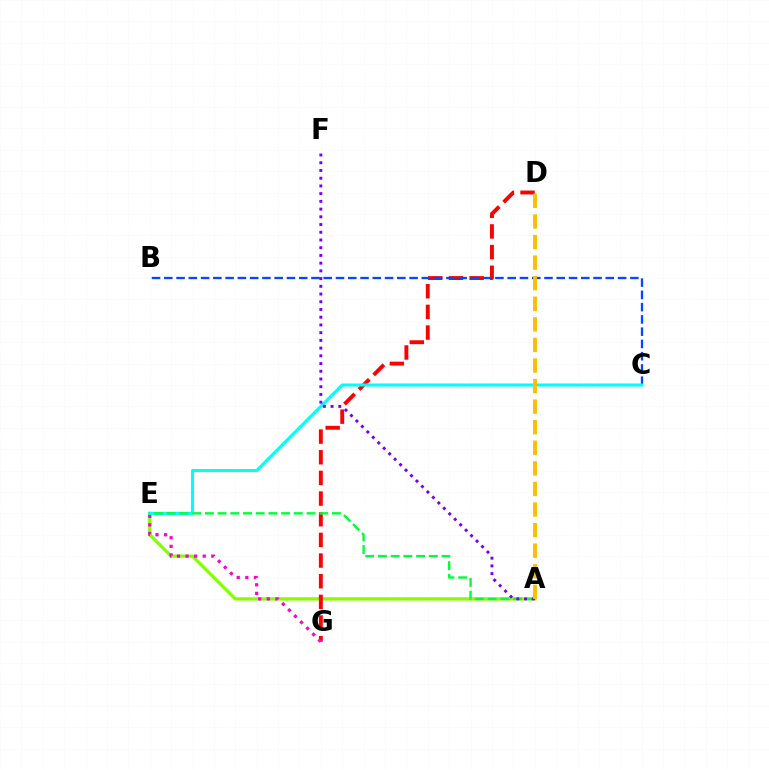{('A', 'E'): [{'color': '#84ff00', 'line_style': 'solid', 'thickness': 2.36}, {'color': '#00ff39', 'line_style': 'dashed', 'thickness': 1.73}], ('D', 'G'): [{'color': '#ff0000', 'line_style': 'dashed', 'thickness': 2.81}], ('B', 'C'): [{'color': '#004bff', 'line_style': 'dashed', 'thickness': 1.67}], ('E', 'G'): [{'color': '#ff00cf', 'line_style': 'dotted', 'thickness': 2.33}], ('C', 'E'): [{'color': '#00fff6', 'line_style': 'solid', 'thickness': 2.2}], ('A', 'F'): [{'color': '#7200ff', 'line_style': 'dotted', 'thickness': 2.1}], ('A', 'D'): [{'color': '#ffbd00', 'line_style': 'dashed', 'thickness': 2.8}]}